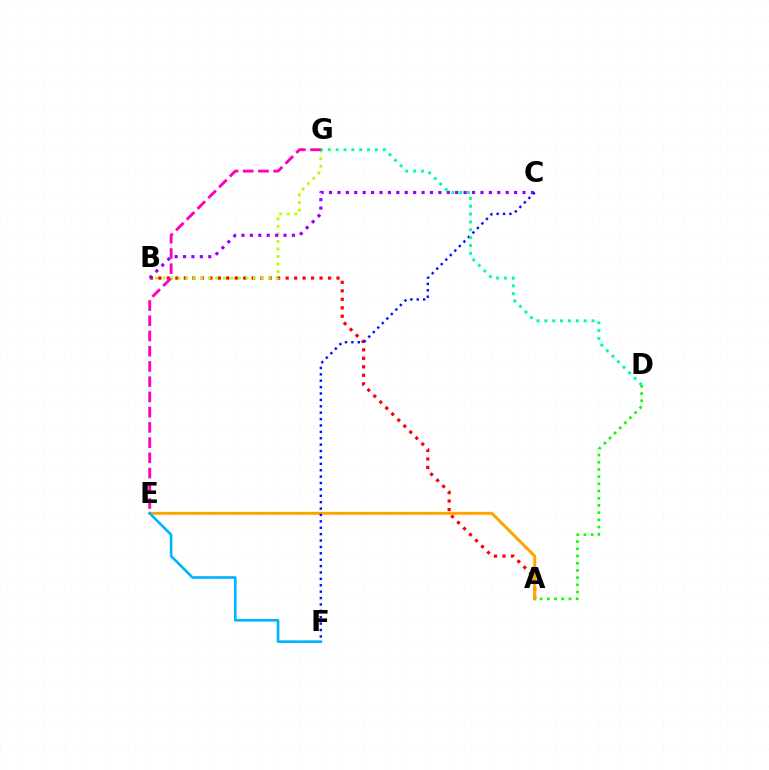{('A', 'B'): [{'color': '#ff0000', 'line_style': 'dotted', 'thickness': 2.3}], ('A', 'E'): [{'color': '#ffa500', 'line_style': 'solid', 'thickness': 2.17}], ('B', 'G'): [{'color': '#b3ff00', 'line_style': 'dotted', 'thickness': 2.05}], ('E', 'F'): [{'color': '#00b5ff', 'line_style': 'solid', 'thickness': 1.9}], ('B', 'C'): [{'color': '#9b00ff', 'line_style': 'dotted', 'thickness': 2.29}], ('C', 'F'): [{'color': '#0010ff', 'line_style': 'dotted', 'thickness': 1.74}], ('A', 'D'): [{'color': '#08ff00', 'line_style': 'dotted', 'thickness': 1.96}], ('D', 'G'): [{'color': '#00ff9d', 'line_style': 'dotted', 'thickness': 2.13}], ('E', 'G'): [{'color': '#ff00bd', 'line_style': 'dashed', 'thickness': 2.07}]}